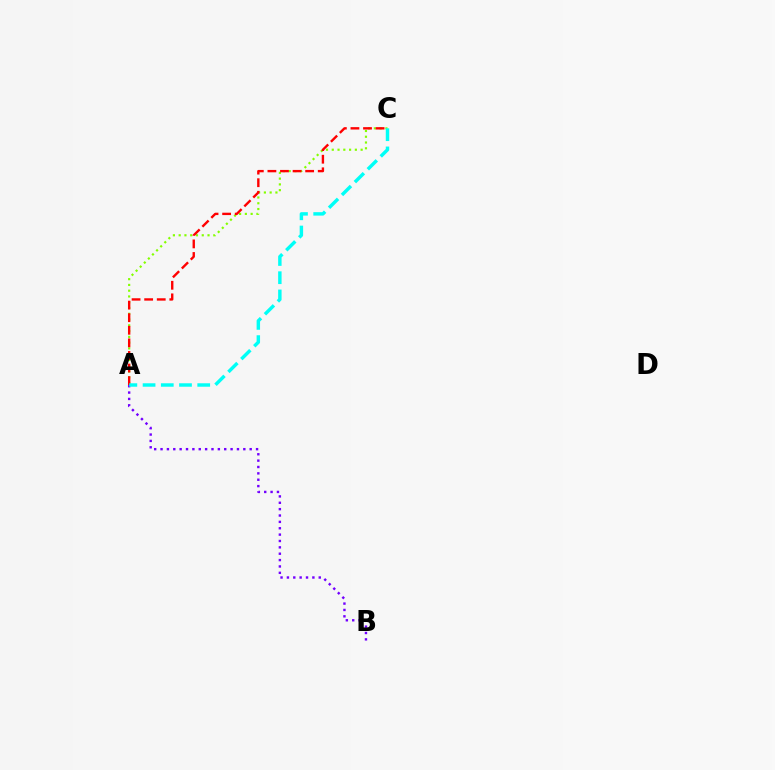{('A', 'C'): [{'color': '#84ff00', 'line_style': 'dotted', 'thickness': 1.57}, {'color': '#ff0000', 'line_style': 'dashed', 'thickness': 1.71}, {'color': '#00fff6', 'line_style': 'dashed', 'thickness': 2.47}], ('A', 'B'): [{'color': '#7200ff', 'line_style': 'dotted', 'thickness': 1.73}]}